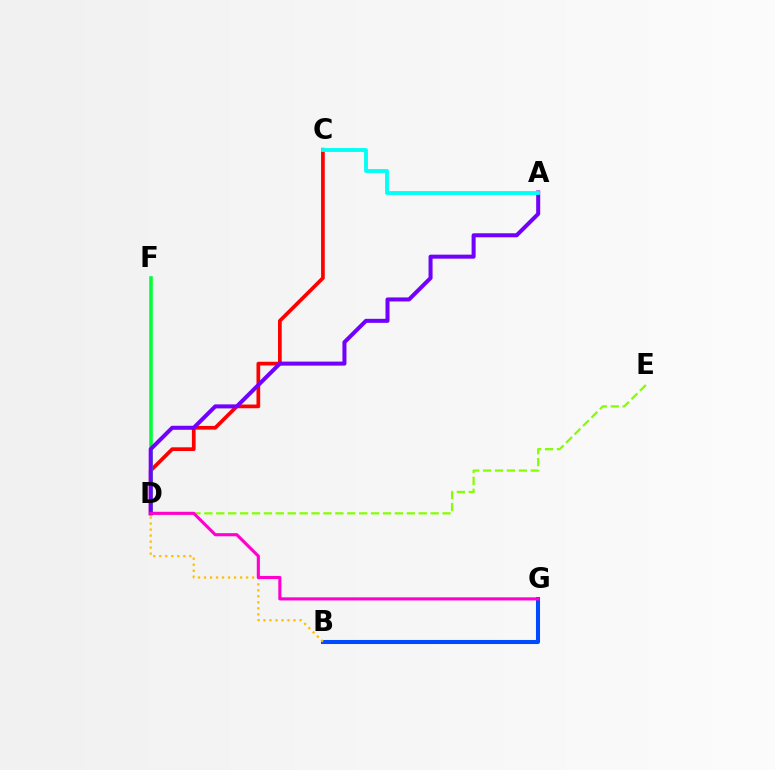{('C', 'D'): [{'color': '#ff0000', 'line_style': 'solid', 'thickness': 2.67}], ('B', 'G'): [{'color': '#004bff', 'line_style': 'solid', 'thickness': 2.91}], ('D', 'F'): [{'color': '#00ff39', 'line_style': 'solid', 'thickness': 2.56}], ('D', 'E'): [{'color': '#84ff00', 'line_style': 'dashed', 'thickness': 1.62}], ('A', 'D'): [{'color': '#7200ff', 'line_style': 'solid', 'thickness': 2.9}], ('B', 'D'): [{'color': '#ffbd00', 'line_style': 'dotted', 'thickness': 1.63}], ('D', 'G'): [{'color': '#ff00cf', 'line_style': 'solid', 'thickness': 2.24}], ('A', 'C'): [{'color': '#00fff6', 'line_style': 'solid', 'thickness': 2.77}]}